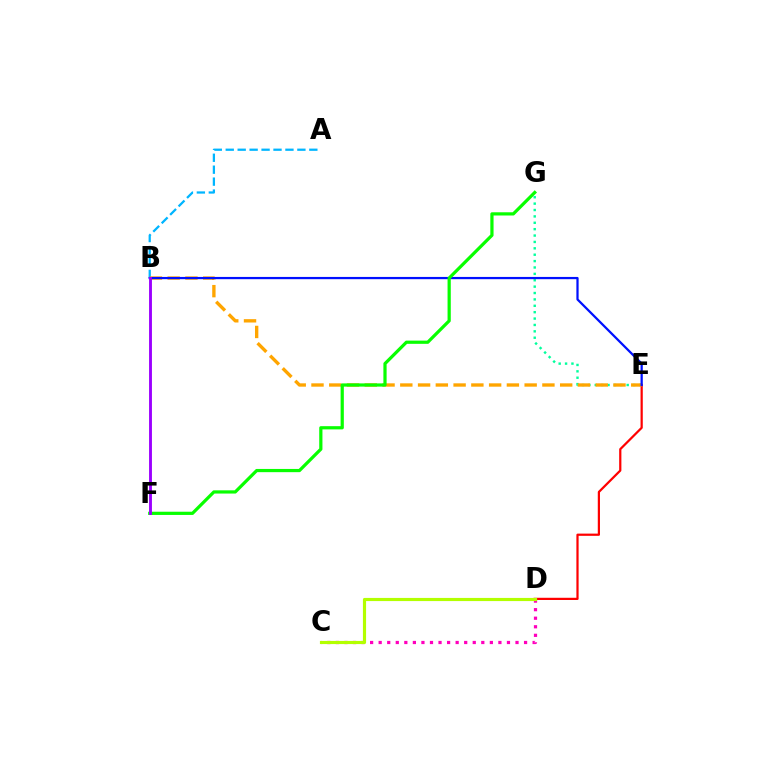{('A', 'B'): [{'color': '#00b5ff', 'line_style': 'dashed', 'thickness': 1.62}], ('E', 'G'): [{'color': '#00ff9d', 'line_style': 'dotted', 'thickness': 1.73}], ('D', 'E'): [{'color': '#ff0000', 'line_style': 'solid', 'thickness': 1.6}], ('C', 'D'): [{'color': '#ff00bd', 'line_style': 'dotted', 'thickness': 2.32}, {'color': '#b3ff00', 'line_style': 'solid', 'thickness': 2.27}], ('B', 'E'): [{'color': '#ffa500', 'line_style': 'dashed', 'thickness': 2.41}, {'color': '#0010ff', 'line_style': 'solid', 'thickness': 1.62}], ('F', 'G'): [{'color': '#08ff00', 'line_style': 'solid', 'thickness': 2.32}], ('B', 'F'): [{'color': '#9b00ff', 'line_style': 'solid', 'thickness': 2.07}]}